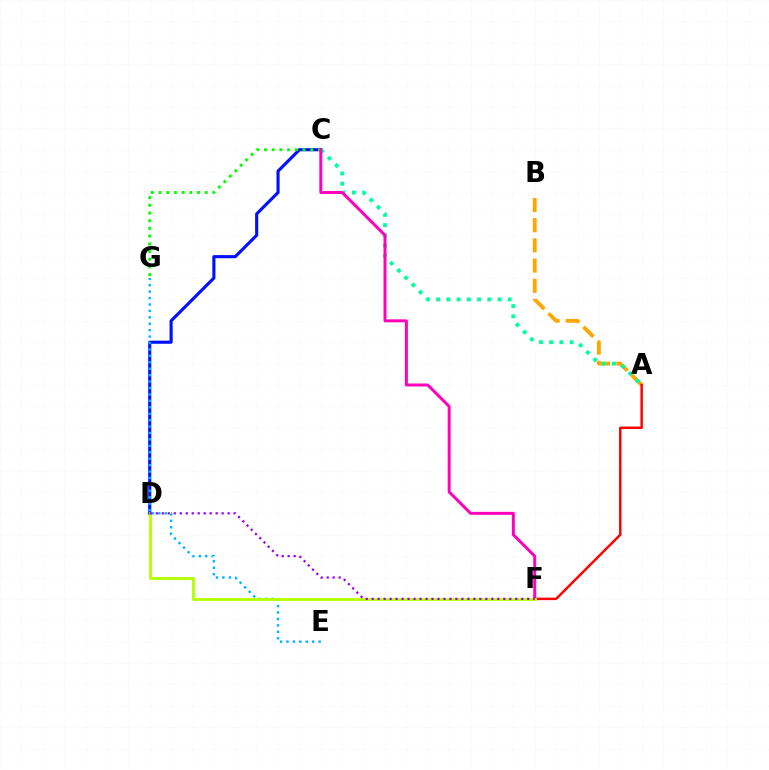{('C', 'D'): [{'color': '#0010ff', 'line_style': 'solid', 'thickness': 2.25}], ('A', 'B'): [{'color': '#ffa500', 'line_style': 'dashed', 'thickness': 2.74}], ('E', 'G'): [{'color': '#00b5ff', 'line_style': 'dotted', 'thickness': 1.75}], ('C', 'G'): [{'color': '#08ff00', 'line_style': 'dotted', 'thickness': 2.09}], ('A', 'C'): [{'color': '#00ff9d', 'line_style': 'dotted', 'thickness': 2.78}], ('C', 'F'): [{'color': '#ff00bd', 'line_style': 'solid', 'thickness': 2.14}], ('A', 'F'): [{'color': '#ff0000', 'line_style': 'solid', 'thickness': 1.78}], ('D', 'F'): [{'color': '#b3ff00', 'line_style': 'solid', 'thickness': 2.07}, {'color': '#9b00ff', 'line_style': 'dotted', 'thickness': 1.63}]}